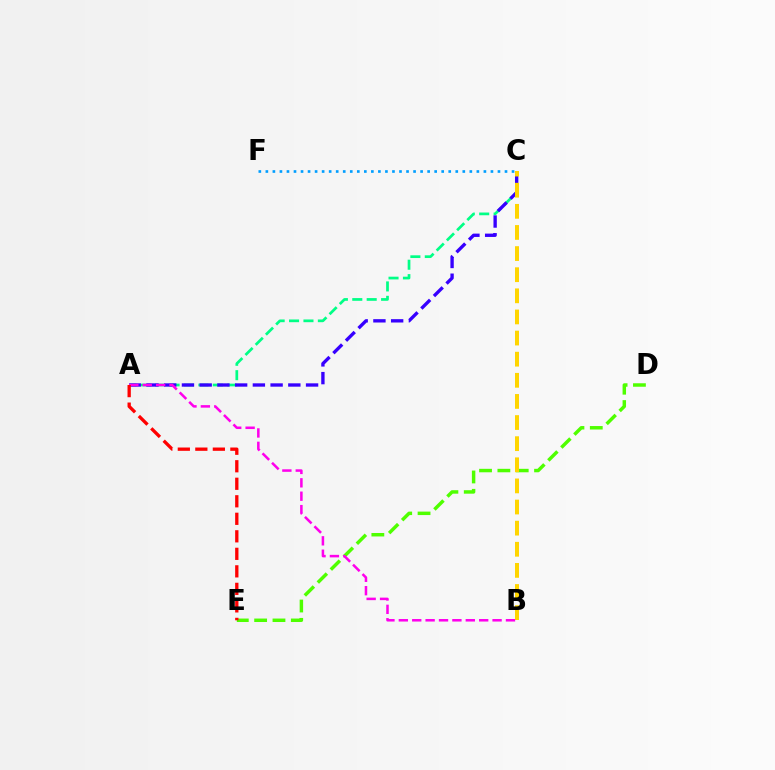{('D', 'E'): [{'color': '#4fff00', 'line_style': 'dashed', 'thickness': 2.49}], ('A', 'C'): [{'color': '#00ff86', 'line_style': 'dashed', 'thickness': 1.96}, {'color': '#3700ff', 'line_style': 'dashed', 'thickness': 2.41}], ('B', 'C'): [{'color': '#ffd500', 'line_style': 'dashed', 'thickness': 2.87}], ('A', 'B'): [{'color': '#ff00ed', 'line_style': 'dashed', 'thickness': 1.82}], ('A', 'E'): [{'color': '#ff0000', 'line_style': 'dashed', 'thickness': 2.38}], ('C', 'F'): [{'color': '#009eff', 'line_style': 'dotted', 'thickness': 1.91}]}